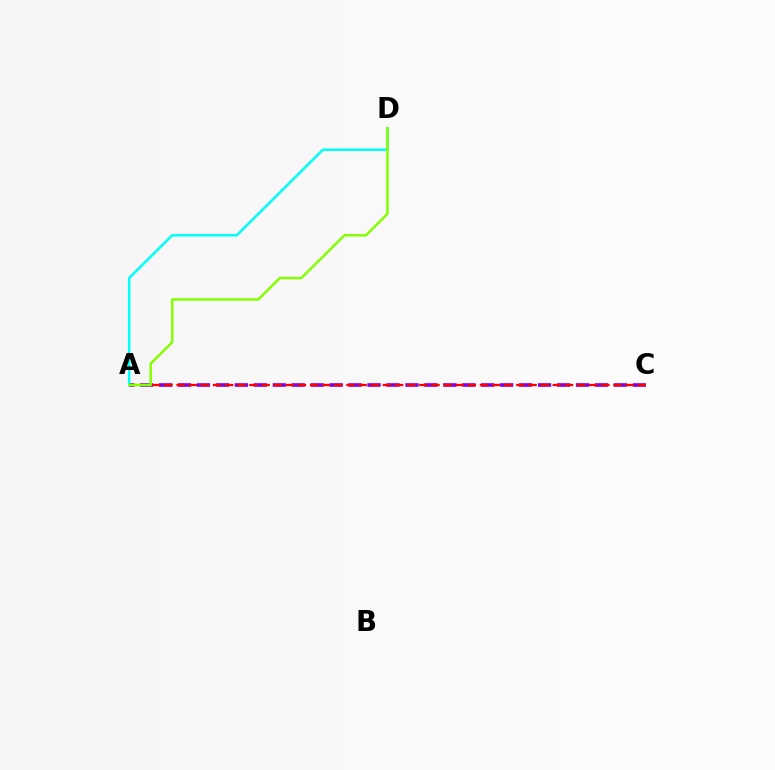{('A', 'C'): [{'color': '#7200ff', 'line_style': 'dashed', 'thickness': 2.57}, {'color': '#ff0000', 'line_style': 'dashed', 'thickness': 1.65}], ('A', 'D'): [{'color': '#00fff6', 'line_style': 'solid', 'thickness': 1.79}, {'color': '#84ff00', 'line_style': 'solid', 'thickness': 1.79}]}